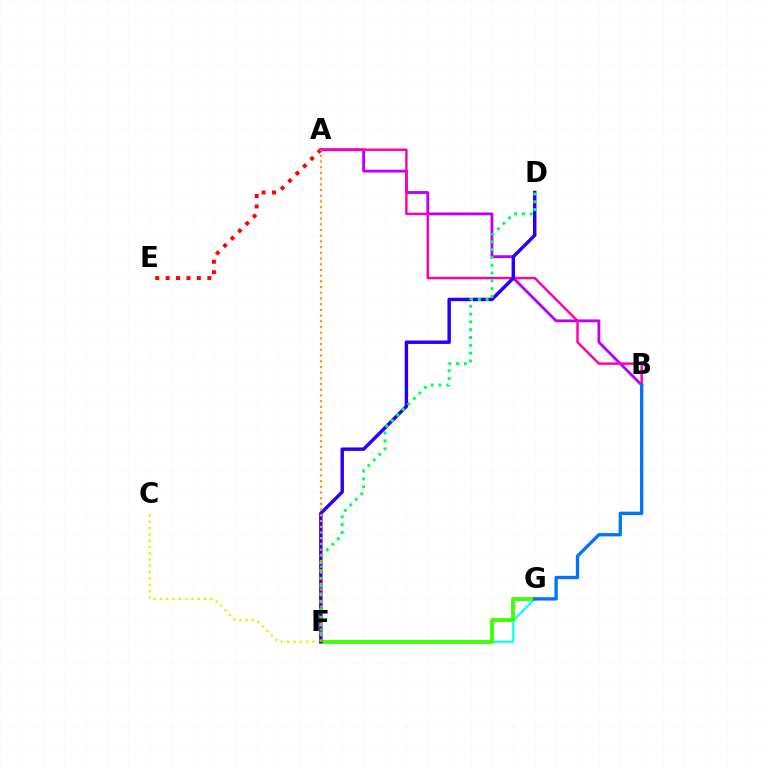{('A', 'E'): [{'color': '#ff0000', 'line_style': 'dotted', 'thickness': 2.83}], ('C', 'F'): [{'color': '#d1ff00', 'line_style': 'dotted', 'thickness': 1.71}], ('F', 'G'): [{'color': '#00fff6', 'line_style': 'solid', 'thickness': 1.56}, {'color': '#3dff00', 'line_style': 'solid', 'thickness': 2.73}], ('A', 'B'): [{'color': '#b900ff', 'line_style': 'solid', 'thickness': 2.04}, {'color': '#ff00ac', 'line_style': 'solid', 'thickness': 1.76}], ('D', 'F'): [{'color': '#2500ff', 'line_style': 'solid', 'thickness': 2.47}, {'color': '#00ff5c', 'line_style': 'dotted', 'thickness': 2.12}], ('A', 'F'): [{'color': '#ff9400', 'line_style': 'dotted', 'thickness': 1.55}], ('B', 'G'): [{'color': '#0074ff', 'line_style': 'solid', 'thickness': 2.39}]}